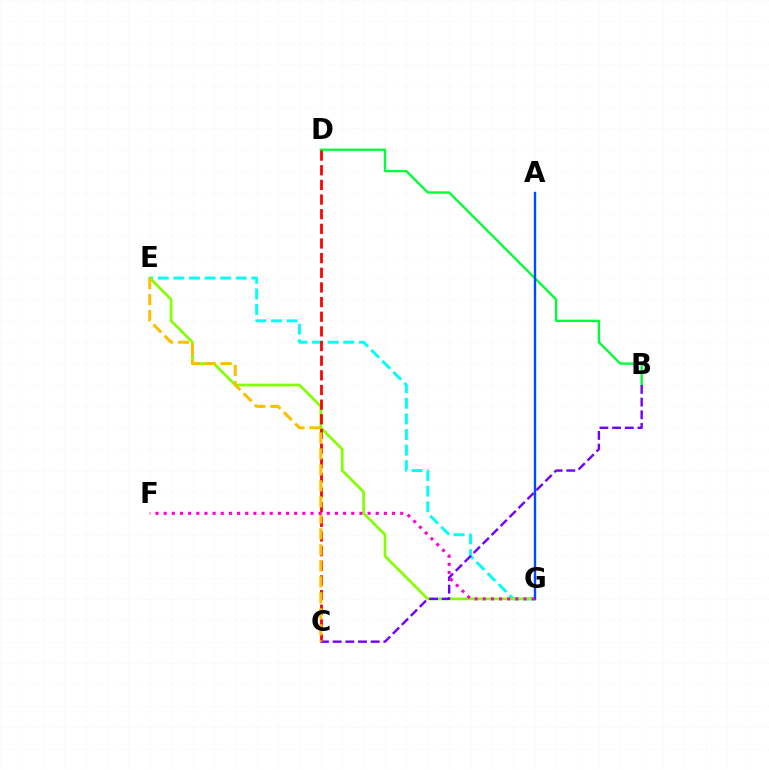{('E', 'G'): [{'color': '#00fff6', 'line_style': 'dashed', 'thickness': 2.12}, {'color': '#84ff00', 'line_style': 'solid', 'thickness': 1.95}], ('B', 'D'): [{'color': '#00ff39', 'line_style': 'solid', 'thickness': 1.69}], ('C', 'D'): [{'color': '#ff0000', 'line_style': 'dashed', 'thickness': 1.99}], ('B', 'C'): [{'color': '#7200ff', 'line_style': 'dashed', 'thickness': 1.72}], ('C', 'E'): [{'color': '#ffbd00', 'line_style': 'dashed', 'thickness': 2.17}], ('A', 'G'): [{'color': '#004bff', 'line_style': 'solid', 'thickness': 1.7}], ('F', 'G'): [{'color': '#ff00cf', 'line_style': 'dotted', 'thickness': 2.22}]}